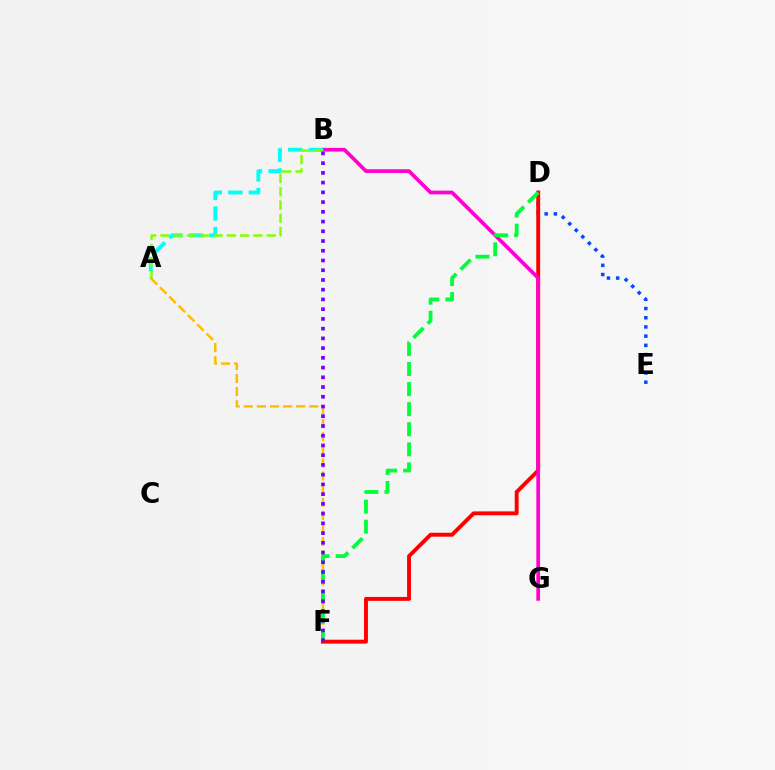{('D', 'E'): [{'color': '#004bff', 'line_style': 'dotted', 'thickness': 2.5}], ('D', 'F'): [{'color': '#ff0000', 'line_style': 'solid', 'thickness': 2.81}, {'color': '#00ff39', 'line_style': 'dashed', 'thickness': 2.73}], ('B', 'G'): [{'color': '#ff00cf', 'line_style': 'solid', 'thickness': 2.67}], ('A', 'F'): [{'color': '#ffbd00', 'line_style': 'dashed', 'thickness': 1.78}], ('A', 'B'): [{'color': '#00fff6', 'line_style': 'dashed', 'thickness': 2.79}, {'color': '#84ff00', 'line_style': 'dashed', 'thickness': 1.8}], ('B', 'F'): [{'color': '#7200ff', 'line_style': 'dotted', 'thickness': 2.65}]}